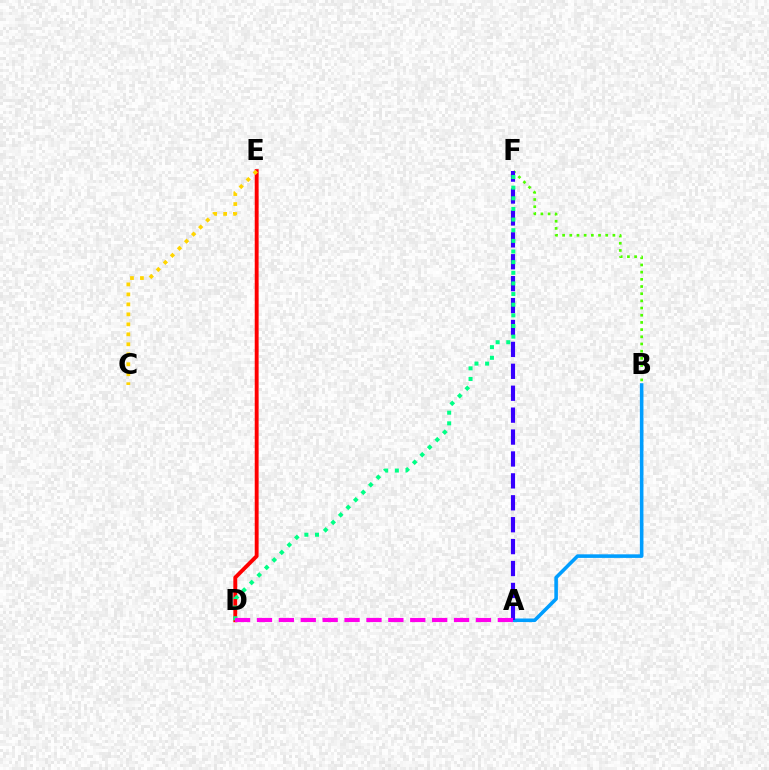{('B', 'F'): [{'color': '#4fff00', 'line_style': 'dotted', 'thickness': 1.95}], ('D', 'E'): [{'color': '#ff0000', 'line_style': 'solid', 'thickness': 2.8}], ('A', 'B'): [{'color': '#009eff', 'line_style': 'solid', 'thickness': 2.58}], ('A', 'F'): [{'color': '#3700ff', 'line_style': 'dashed', 'thickness': 2.98}], ('D', 'F'): [{'color': '#00ff86', 'line_style': 'dotted', 'thickness': 2.89}], ('C', 'E'): [{'color': '#ffd500', 'line_style': 'dotted', 'thickness': 2.71}], ('A', 'D'): [{'color': '#ff00ed', 'line_style': 'dashed', 'thickness': 2.97}]}